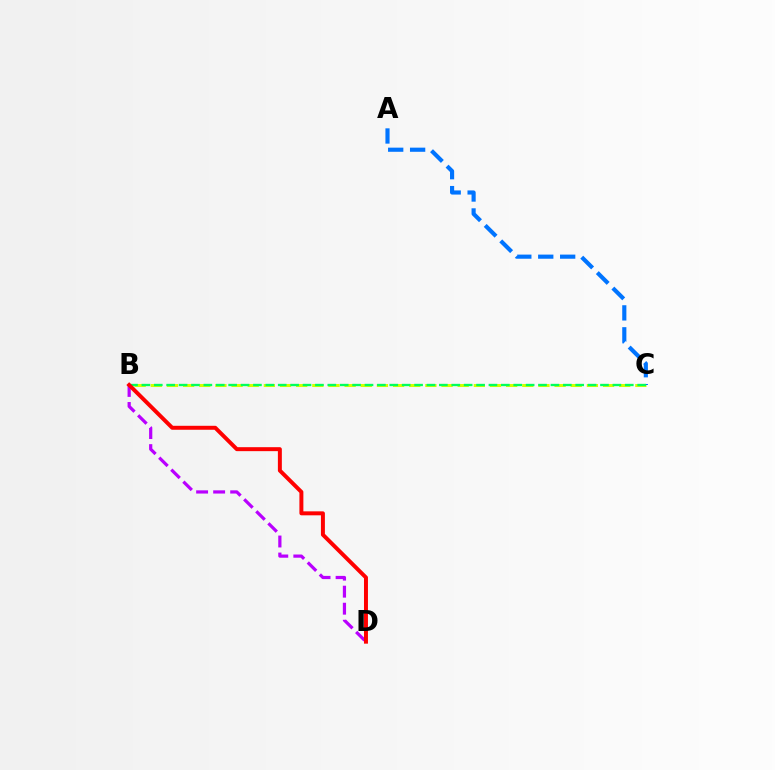{('B', 'D'): [{'color': '#b900ff', 'line_style': 'dashed', 'thickness': 2.31}, {'color': '#ff0000', 'line_style': 'solid', 'thickness': 2.85}], ('B', 'C'): [{'color': '#d1ff00', 'line_style': 'dashed', 'thickness': 2.19}, {'color': '#00ff5c', 'line_style': 'dashed', 'thickness': 1.68}], ('A', 'C'): [{'color': '#0074ff', 'line_style': 'dashed', 'thickness': 2.98}]}